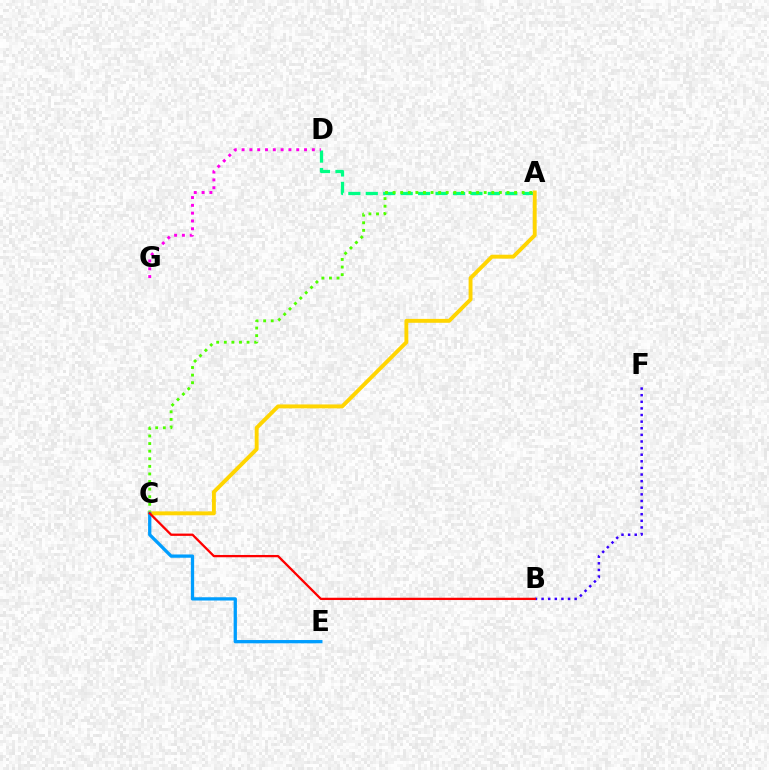{('B', 'F'): [{'color': '#3700ff', 'line_style': 'dotted', 'thickness': 1.8}], ('A', 'D'): [{'color': '#00ff86', 'line_style': 'dashed', 'thickness': 2.37}], ('A', 'C'): [{'color': '#4fff00', 'line_style': 'dotted', 'thickness': 2.06}, {'color': '#ffd500', 'line_style': 'solid', 'thickness': 2.81}], ('C', 'E'): [{'color': '#009eff', 'line_style': 'solid', 'thickness': 2.36}], ('B', 'C'): [{'color': '#ff0000', 'line_style': 'solid', 'thickness': 1.65}], ('D', 'G'): [{'color': '#ff00ed', 'line_style': 'dotted', 'thickness': 2.12}]}